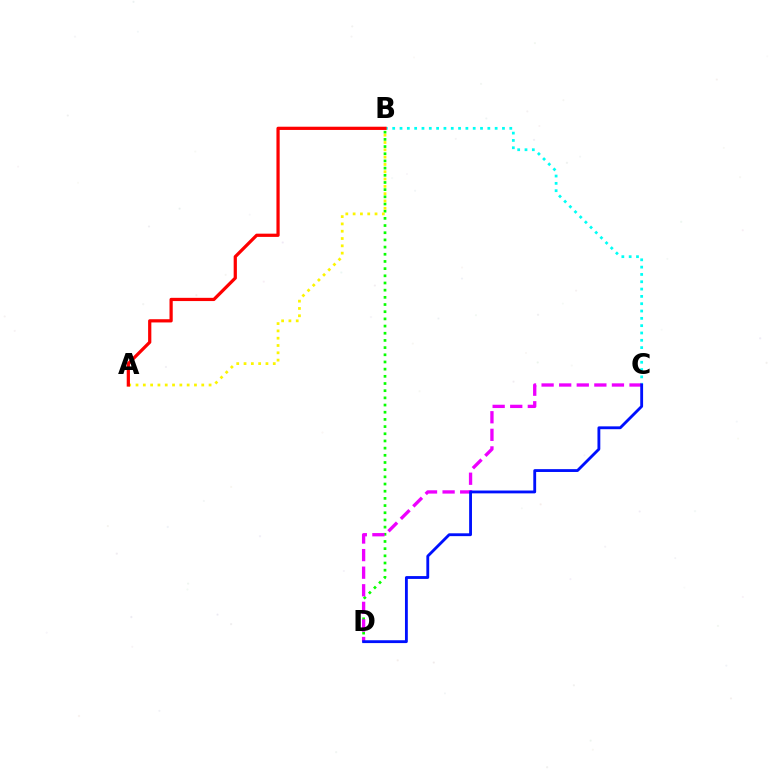{('B', 'C'): [{'color': '#00fff6', 'line_style': 'dotted', 'thickness': 1.99}], ('B', 'D'): [{'color': '#08ff00', 'line_style': 'dotted', 'thickness': 1.95}], ('C', 'D'): [{'color': '#ee00ff', 'line_style': 'dashed', 'thickness': 2.39}, {'color': '#0010ff', 'line_style': 'solid', 'thickness': 2.04}], ('A', 'B'): [{'color': '#fcf500', 'line_style': 'dotted', 'thickness': 1.98}, {'color': '#ff0000', 'line_style': 'solid', 'thickness': 2.32}]}